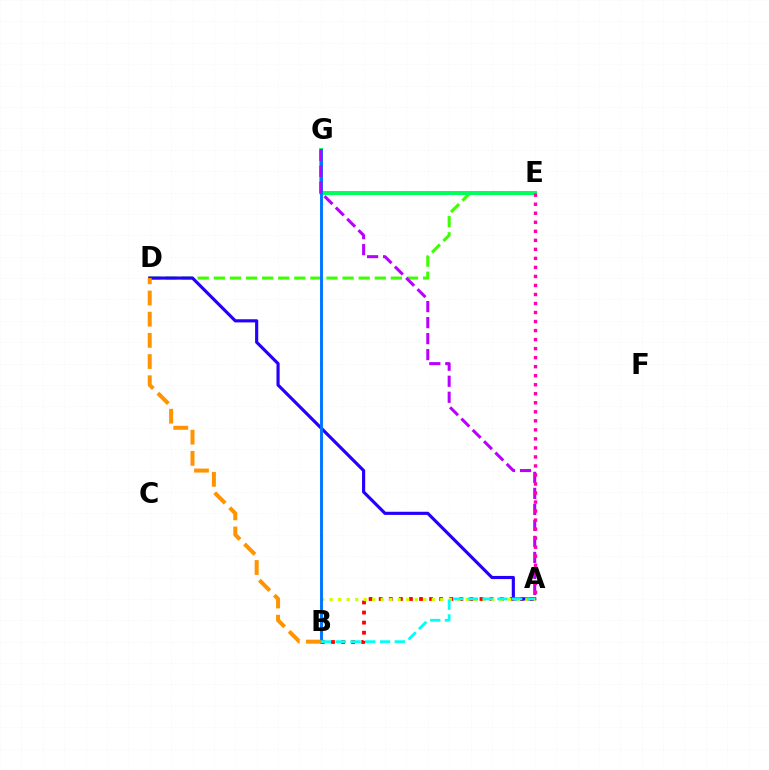{('A', 'B'): [{'color': '#ff0000', 'line_style': 'dotted', 'thickness': 2.74}, {'color': '#d1ff00', 'line_style': 'dotted', 'thickness': 2.31}, {'color': '#00fff6', 'line_style': 'dashed', 'thickness': 2.01}], ('D', 'E'): [{'color': '#3dff00', 'line_style': 'dashed', 'thickness': 2.19}], ('A', 'D'): [{'color': '#2500ff', 'line_style': 'solid', 'thickness': 2.27}], ('E', 'G'): [{'color': '#00ff5c', 'line_style': 'solid', 'thickness': 2.84}], ('B', 'G'): [{'color': '#0074ff', 'line_style': 'solid', 'thickness': 2.09}], ('B', 'D'): [{'color': '#ff9400', 'line_style': 'dashed', 'thickness': 2.88}], ('A', 'G'): [{'color': '#b900ff', 'line_style': 'dashed', 'thickness': 2.17}], ('A', 'E'): [{'color': '#ff00ac', 'line_style': 'dotted', 'thickness': 2.45}]}